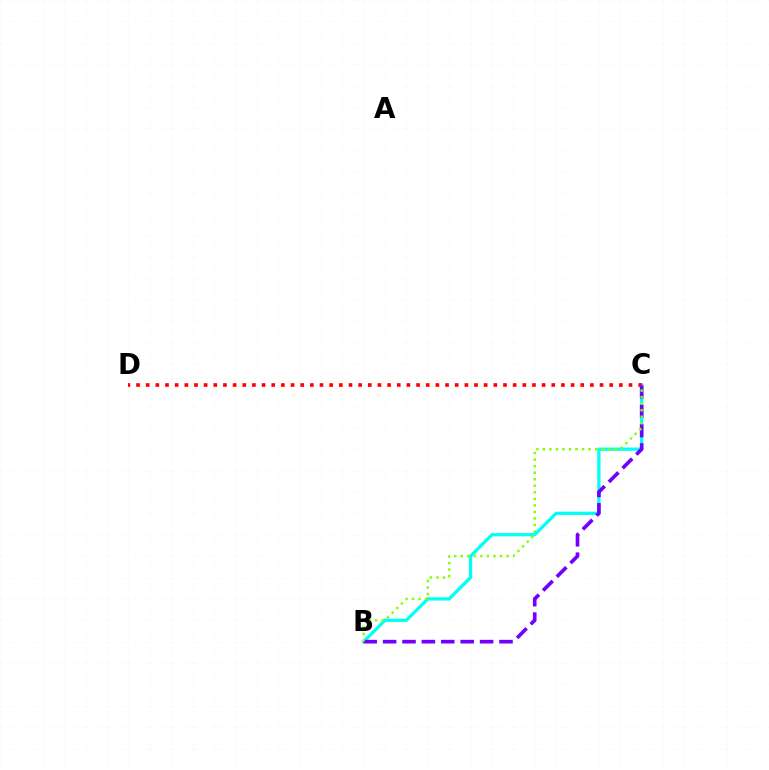{('B', 'C'): [{'color': '#00fff6', 'line_style': 'solid', 'thickness': 2.35}, {'color': '#7200ff', 'line_style': 'dashed', 'thickness': 2.64}, {'color': '#84ff00', 'line_style': 'dotted', 'thickness': 1.78}], ('C', 'D'): [{'color': '#ff0000', 'line_style': 'dotted', 'thickness': 2.62}]}